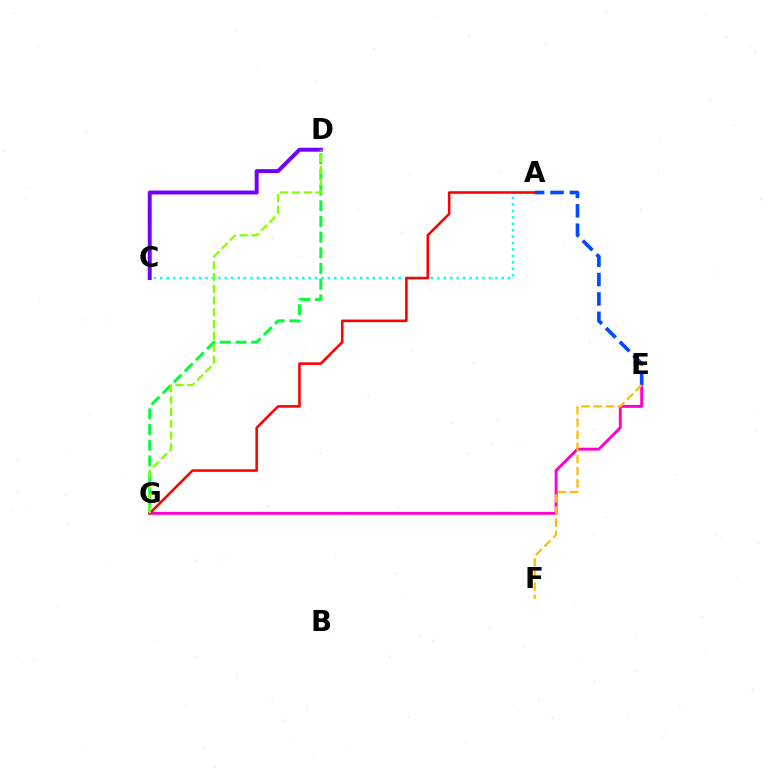{('A', 'C'): [{'color': '#00fff6', 'line_style': 'dotted', 'thickness': 1.75}], ('D', 'G'): [{'color': '#00ff39', 'line_style': 'dashed', 'thickness': 2.13}, {'color': '#84ff00', 'line_style': 'dashed', 'thickness': 1.6}], ('E', 'G'): [{'color': '#ff00cf', 'line_style': 'solid', 'thickness': 2.09}], ('A', 'E'): [{'color': '#004bff', 'line_style': 'dashed', 'thickness': 2.64}], ('E', 'F'): [{'color': '#ffbd00', 'line_style': 'dashed', 'thickness': 1.65}], ('C', 'D'): [{'color': '#7200ff', 'line_style': 'solid', 'thickness': 2.84}], ('A', 'G'): [{'color': '#ff0000', 'line_style': 'solid', 'thickness': 1.85}]}